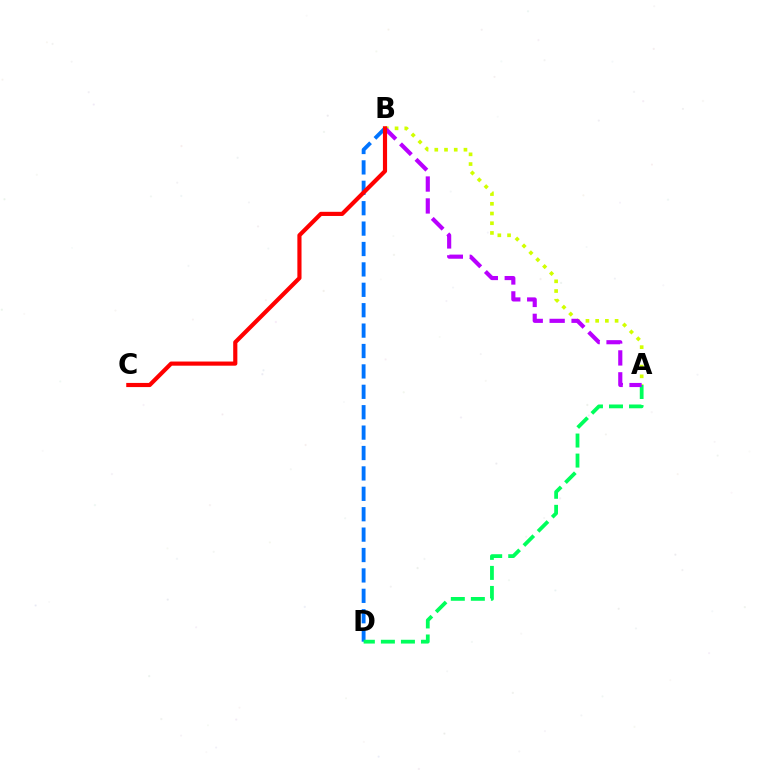{('B', 'D'): [{'color': '#0074ff', 'line_style': 'dashed', 'thickness': 2.77}], ('A', 'D'): [{'color': '#00ff5c', 'line_style': 'dashed', 'thickness': 2.72}], ('A', 'B'): [{'color': '#d1ff00', 'line_style': 'dotted', 'thickness': 2.64}, {'color': '#b900ff', 'line_style': 'dashed', 'thickness': 2.98}], ('B', 'C'): [{'color': '#ff0000', 'line_style': 'solid', 'thickness': 2.99}]}